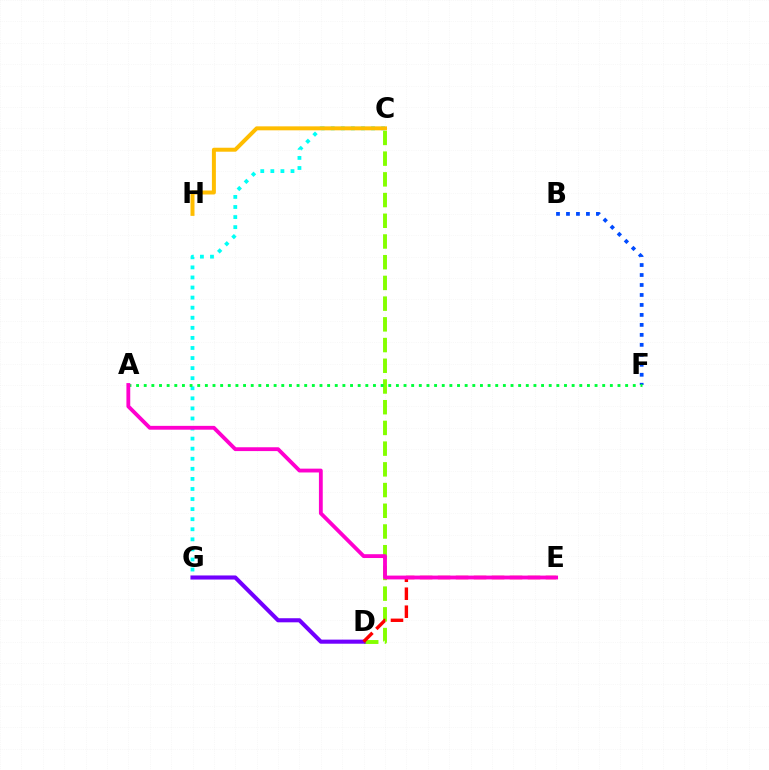{('B', 'F'): [{'color': '#004bff', 'line_style': 'dotted', 'thickness': 2.71}], ('C', 'D'): [{'color': '#84ff00', 'line_style': 'dashed', 'thickness': 2.81}], ('D', 'G'): [{'color': '#7200ff', 'line_style': 'solid', 'thickness': 2.94}], ('D', 'E'): [{'color': '#ff0000', 'line_style': 'dashed', 'thickness': 2.44}], ('C', 'G'): [{'color': '#00fff6', 'line_style': 'dotted', 'thickness': 2.74}], ('C', 'H'): [{'color': '#ffbd00', 'line_style': 'solid', 'thickness': 2.86}], ('A', 'F'): [{'color': '#00ff39', 'line_style': 'dotted', 'thickness': 2.08}], ('A', 'E'): [{'color': '#ff00cf', 'line_style': 'solid', 'thickness': 2.76}]}